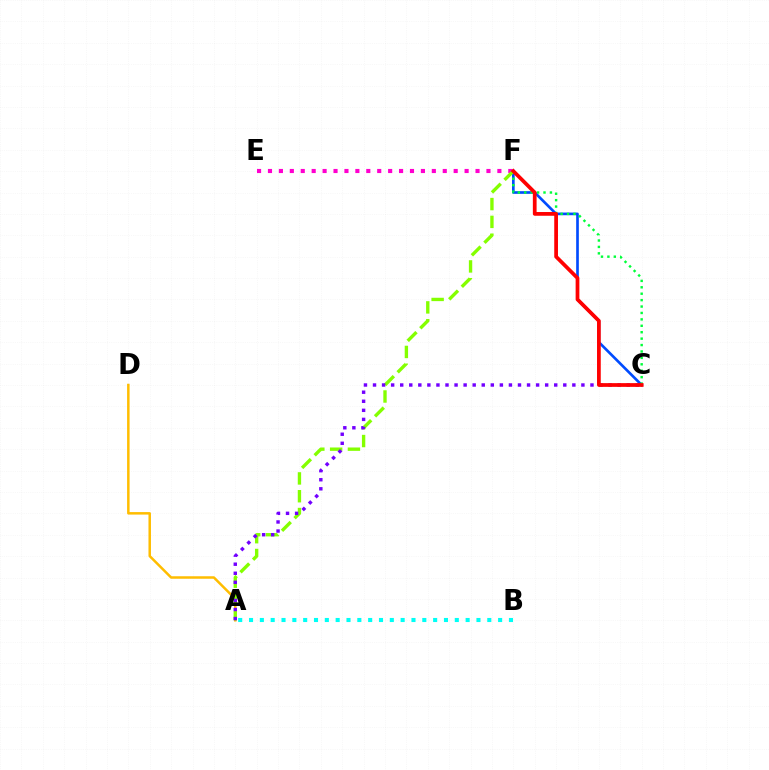{('C', 'F'): [{'color': '#004bff', 'line_style': 'solid', 'thickness': 1.92}, {'color': '#00ff39', 'line_style': 'dotted', 'thickness': 1.74}, {'color': '#ff0000', 'line_style': 'solid', 'thickness': 2.69}], ('A', 'D'): [{'color': '#ffbd00', 'line_style': 'solid', 'thickness': 1.8}], ('E', 'F'): [{'color': '#ff00cf', 'line_style': 'dotted', 'thickness': 2.97}], ('A', 'F'): [{'color': '#84ff00', 'line_style': 'dashed', 'thickness': 2.42}], ('A', 'C'): [{'color': '#7200ff', 'line_style': 'dotted', 'thickness': 2.46}], ('A', 'B'): [{'color': '#00fff6', 'line_style': 'dotted', 'thickness': 2.94}]}